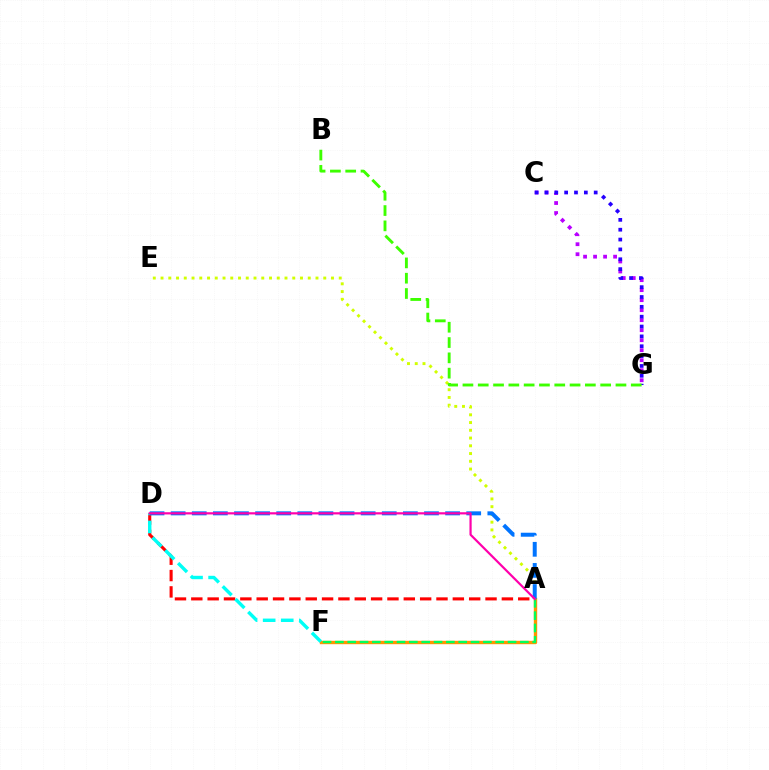{('A', 'F'): [{'color': '#ff9400', 'line_style': 'solid', 'thickness': 2.43}, {'color': '#00ff5c', 'line_style': 'dashed', 'thickness': 1.68}], ('A', 'D'): [{'color': '#ff0000', 'line_style': 'dashed', 'thickness': 2.22}, {'color': '#0074ff', 'line_style': 'dashed', 'thickness': 2.87}, {'color': '#ff00ac', 'line_style': 'solid', 'thickness': 1.58}], ('C', 'G'): [{'color': '#b900ff', 'line_style': 'dotted', 'thickness': 2.72}, {'color': '#2500ff', 'line_style': 'dotted', 'thickness': 2.68}], ('A', 'E'): [{'color': '#d1ff00', 'line_style': 'dotted', 'thickness': 2.11}], ('D', 'F'): [{'color': '#00fff6', 'line_style': 'dashed', 'thickness': 2.46}], ('B', 'G'): [{'color': '#3dff00', 'line_style': 'dashed', 'thickness': 2.08}]}